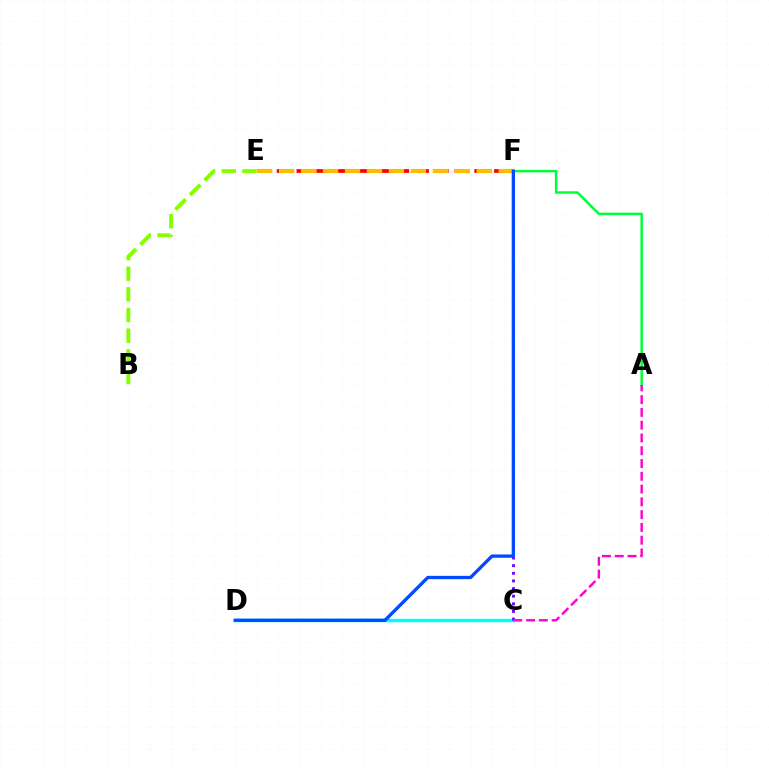{('C', 'D'): [{'color': '#00fff6', 'line_style': 'solid', 'thickness': 2.48}], ('C', 'F'): [{'color': '#7200ff', 'line_style': 'dotted', 'thickness': 2.07}], ('A', 'F'): [{'color': '#00ff39', 'line_style': 'solid', 'thickness': 1.78}], ('B', 'E'): [{'color': '#84ff00', 'line_style': 'dashed', 'thickness': 2.81}], ('E', 'F'): [{'color': '#ff0000', 'line_style': 'dashed', 'thickness': 2.68}, {'color': '#ffbd00', 'line_style': 'dashed', 'thickness': 2.98}], ('D', 'F'): [{'color': '#004bff', 'line_style': 'solid', 'thickness': 2.38}], ('A', 'C'): [{'color': '#ff00cf', 'line_style': 'dashed', 'thickness': 1.74}]}